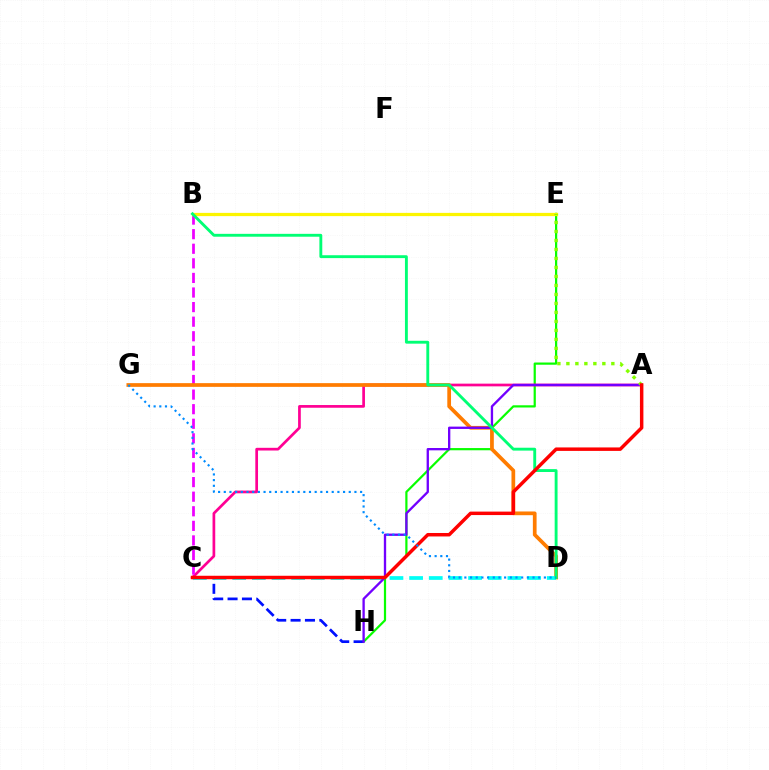{('E', 'H'): [{'color': '#08ff00', 'line_style': 'solid', 'thickness': 1.59}], ('A', 'C'): [{'color': '#ff0094', 'line_style': 'solid', 'thickness': 1.95}, {'color': '#ff0000', 'line_style': 'solid', 'thickness': 2.5}], ('C', 'H'): [{'color': '#0010ff', 'line_style': 'dashed', 'thickness': 1.95}], ('B', 'C'): [{'color': '#ee00ff', 'line_style': 'dashed', 'thickness': 1.98}], ('B', 'E'): [{'color': '#fcf500', 'line_style': 'solid', 'thickness': 2.32}], ('D', 'G'): [{'color': '#ff7c00', 'line_style': 'solid', 'thickness': 2.68}, {'color': '#008cff', 'line_style': 'dotted', 'thickness': 1.54}], ('C', 'D'): [{'color': '#00fff6', 'line_style': 'dashed', 'thickness': 2.67}], ('A', 'H'): [{'color': '#7200ff', 'line_style': 'solid', 'thickness': 1.68}], ('A', 'E'): [{'color': '#84ff00', 'line_style': 'dotted', 'thickness': 2.44}], ('B', 'D'): [{'color': '#00ff74', 'line_style': 'solid', 'thickness': 2.07}]}